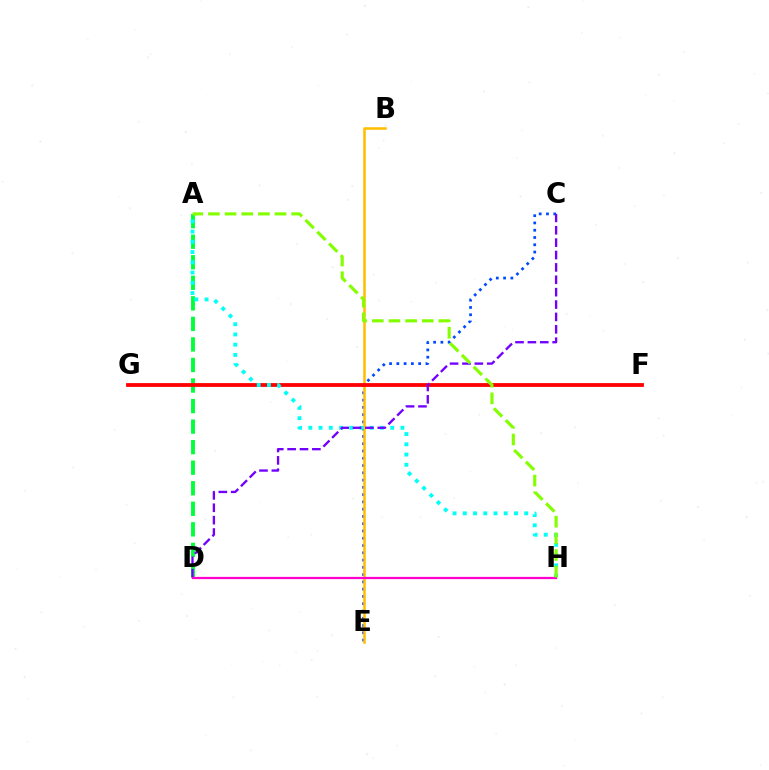{('C', 'E'): [{'color': '#004bff', 'line_style': 'dotted', 'thickness': 1.98}], ('B', 'E'): [{'color': '#ffbd00', 'line_style': 'solid', 'thickness': 1.82}], ('A', 'D'): [{'color': '#00ff39', 'line_style': 'dashed', 'thickness': 2.79}], ('F', 'G'): [{'color': '#ff0000', 'line_style': 'solid', 'thickness': 2.73}], ('A', 'H'): [{'color': '#00fff6', 'line_style': 'dotted', 'thickness': 2.78}, {'color': '#84ff00', 'line_style': 'dashed', 'thickness': 2.26}], ('C', 'D'): [{'color': '#7200ff', 'line_style': 'dashed', 'thickness': 1.68}], ('D', 'H'): [{'color': '#ff00cf', 'line_style': 'solid', 'thickness': 1.61}]}